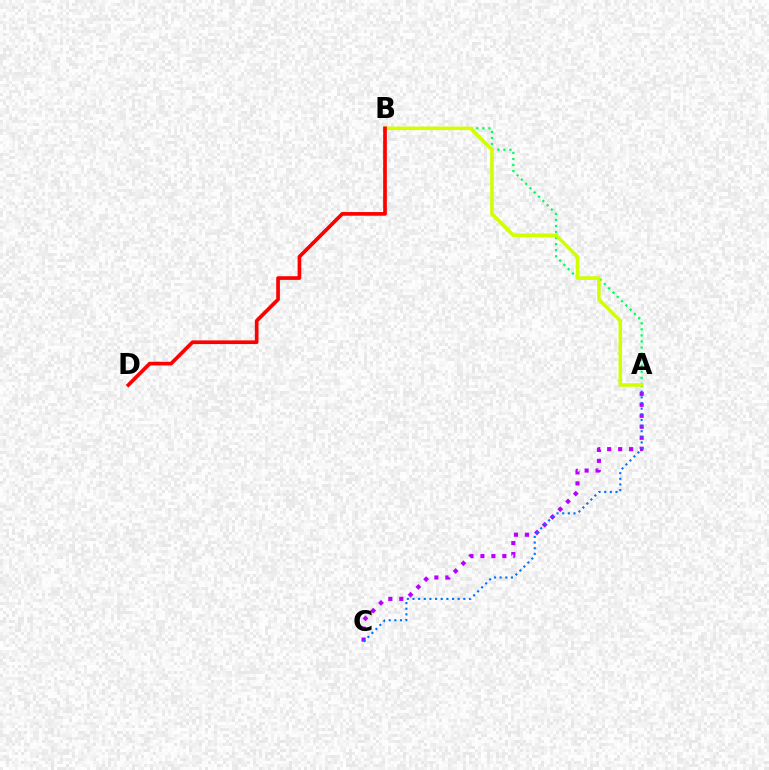{('A', 'C'): [{'color': '#b900ff', 'line_style': 'dotted', 'thickness': 2.98}, {'color': '#0074ff', 'line_style': 'dotted', 'thickness': 1.53}], ('A', 'B'): [{'color': '#00ff5c', 'line_style': 'dotted', 'thickness': 1.64}, {'color': '#d1ff00', 'line_style': 'solid', 'thickness': 2.56}], ('B', 'D'): [{'color': '#ff0000', 'line_style': 'solid', 'thickness': 2.65}]}